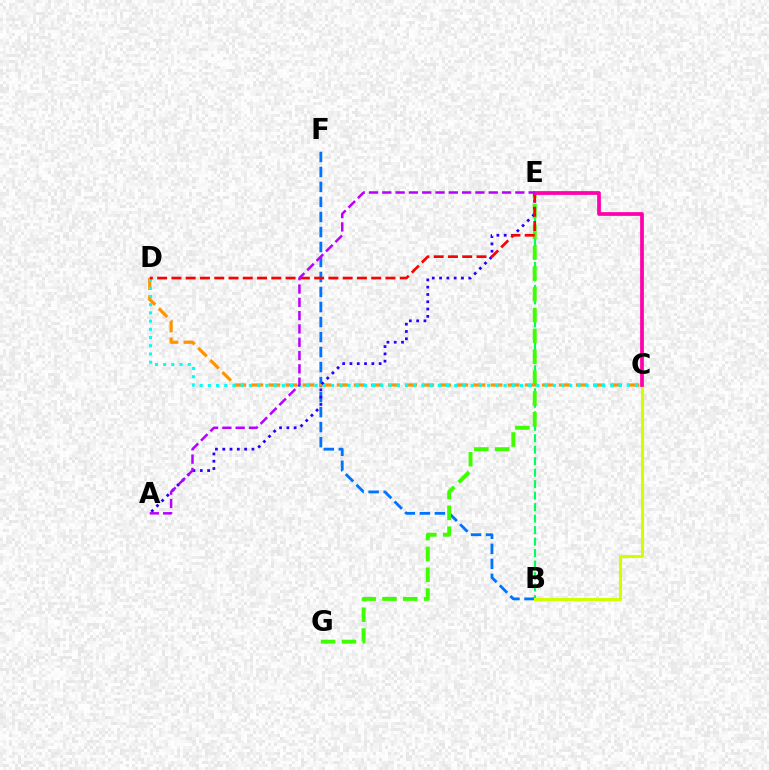{('B', 'E'): [{'color': '#00ff5c', 'line_style': 'dashed', 'thickness': 1.56}], ('B', 'F'): [{'color': '#0074ff', 'line_style': 'dashed', 'thickness': 2.04}], ('E', 'G'): [{'color': '#3dff00', 'line_style': 'dashed', 'thickness': 2.83}], ('B', 'C'): [{'color': '#d1ff00', 'line_style': 'solid', 'thickness': 2.26}], ('C', 'D'): [{'color': '#ff9400', 'line_style': 'dashed', 'thickness': 2.32}, {'color': '#00fff6', 'line_style': 'dotted', 'thickness': 2.23}], ('A', 'E'): [{'color': '#2500ff', 'line_style': 'dotted', 'thickness': 1.98}, {'color': '#b900ff', 'line_style': 'dashed', 'thickness': 1.81}], ('D', 'E'): [{'color': '#ff0000', 'line_style': 'dashed', 'thickness': 1.94}], ('C', 'E'): [{'color': '#ff00ac', 'line_style': 'solid', 'thickness': 2.69}]}